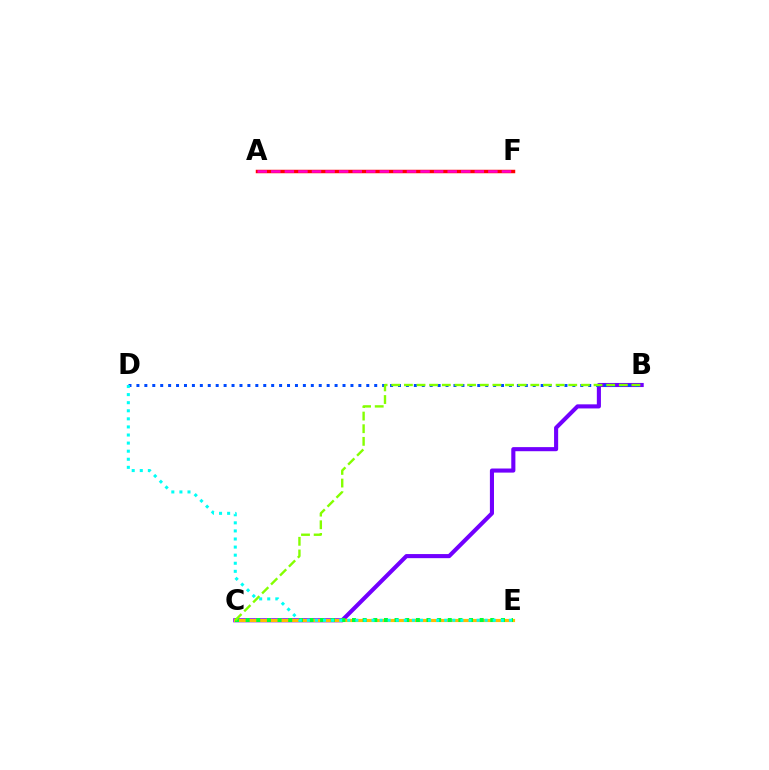{('B', 'C'): [{'color': '#7200ff', 'line_style': 'solid', 'thickness': 2.95}, {'color': '#84ff00', 'line_style': 'dashed', 'thickness': 1.72}], ('C', 'E'): [{'color': '#ffbd00', 'line_style': 'solid', 'thickness': 2.27}, {'color': '#00ff39', 'line_style': 'dotted', 'thickness': 2.89}], ('A', 'F'): [{'color': '#ff0000', 'line_style': 'solid', 'thickness': 2.5}, {'color': '#ff00cf', 'line_style': 'dashed', 'thickness': 1.84}], ('B', 'D'): [{'color': '#004bff', 'line_style': 'dotted', 'thickness': 2.15}], ('D', 'E'): [{'color': '#00fff6', 'line_style': 'dotted', 'thickness': 2.2}]}